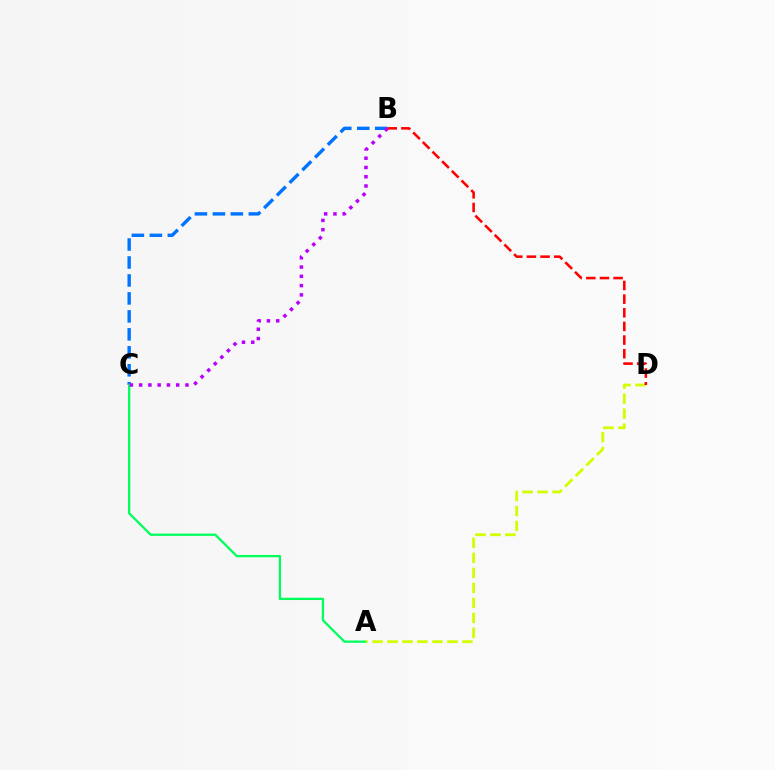{('B', 'C'): [{'color': '#0074ff', 'line_style': 'dashed', 'thickness': 2.44}, {'color': '#b900ff', 'line_style': 'dotted', 'thickness': 2.52}], ('A', 'C'): [{'color': '#00ff5c', 'line_style': 'solid', 'thickness': 1.64}], ('A', 'D'): [{'color': '#d1ff00', 'line_style': 'dashed', 'thickness': 2.04}], ('B', 'D'): [{'color': '#ff0000', 'line_style': 'dashed', 'thickness': 1.85}]}